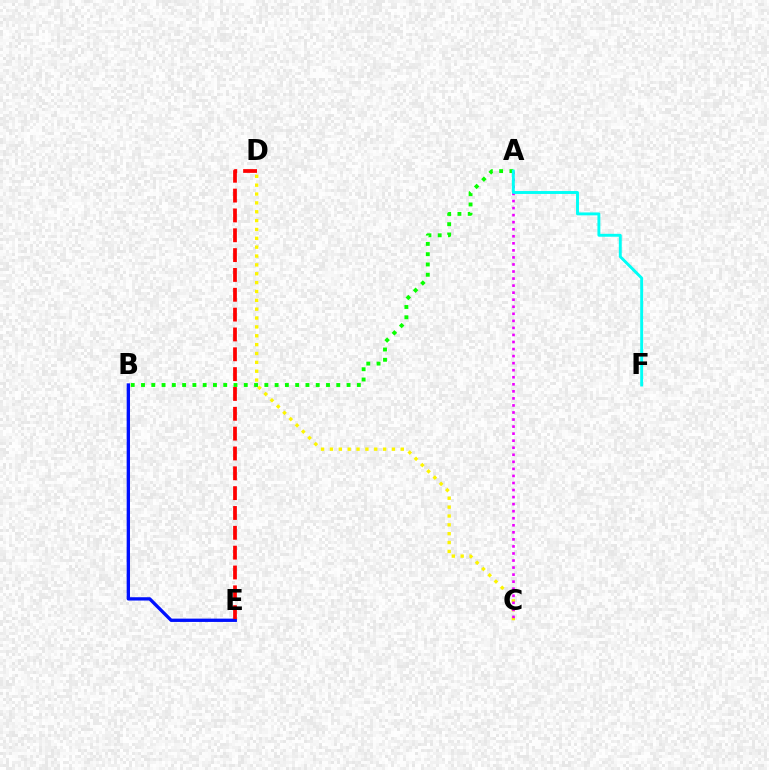{('C', 'D'): [{'color': '#fcf500', 'line_style': 'dotted', 'thickness': 2.41}], ('A', 'B'): [{'color': '#08ff00', 'line_style': 'dotted', 'thickness': 2.79}], ('A', 'C'): [{'color': '#ee00ff', 'line_style': 'dotted', 'thickness': 1.92}], ('B', 'E'): [{'color': '#0010ff', 'line_style': 'solid', 'thickness': 2.39}], ('A', 'F'): [{'color': '#00fff6', 'line_style': 'solid', 'thickness': 2.1}], ('D', 'E'): [{'color': '#ff0000', 'line_style': 'dashed', 'thickness': 2.69}]}